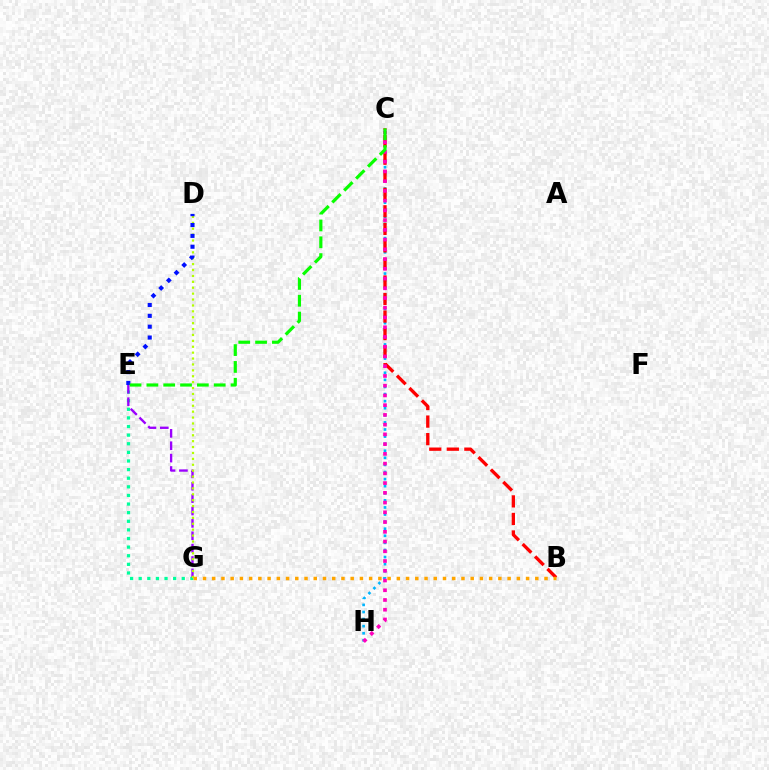{('C', 'H'): [{'color': '#00b5ff', 'line_style': 'dotted', 'thickness': 1.93}, {'color': '#ff00bd', 'line_style': 'dotted', 'thickness': 2.65}], ('E', 'G'): [{'color': '#00ff9d', 'line_style': 'dotted', 'thickness': 2.34}, {'color': '#9b00ff', 'line_style': 'dashed', 'thickness': 1.68}], ('B', 'C'): [{'color': '#ff0000', 'line_style': 'dashed', 'thickness': 2.38}], ('D', 'G'): [{'color': '#b3ff00', 'line_style': 'dotted', 'thickness': 1.6}], ('D', 'E'): [{'color': '#0010ff', 'line_style': 'dotted', 'thickness': 2.95}], ('C', 'E'): [{'color': '#08ff00', 'line_style': 'dashed', 'thickness': 2.29}], ('B', 'G'): [{'color': '#ffa500', 'line_style': 'dotted', 'thickness': 2.51}]}